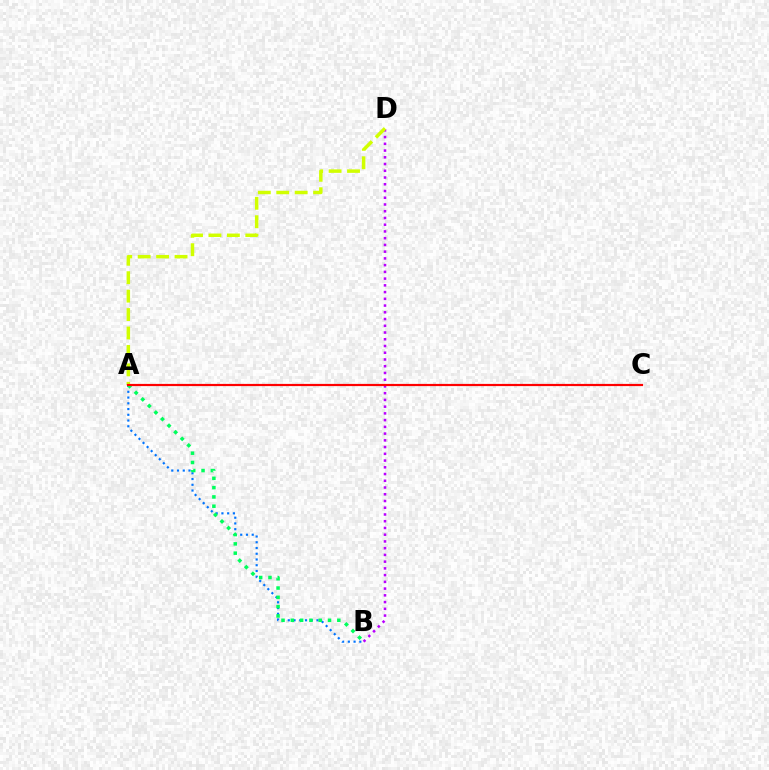{('B', 'D'): [{'color': '#b900ff', 'line_style': 'dotted', 'thickness': 1.83}], ('A', 'D'): [{'color': '#d1ff00', 'line_style': 'dashed', 'thickness': 2.5}], ('A', 'B'): [{'color': '#0074ff', 'line_style': 'dotted', 'thickness': 1.56}, {'color': '#00ff5c', 'line_style': 'dotted', 'thickness': 2.53}], ('A', 'C'): [{'color': '#ff0000', 'line_style': 'solid', 'thickness': 1.58}]}